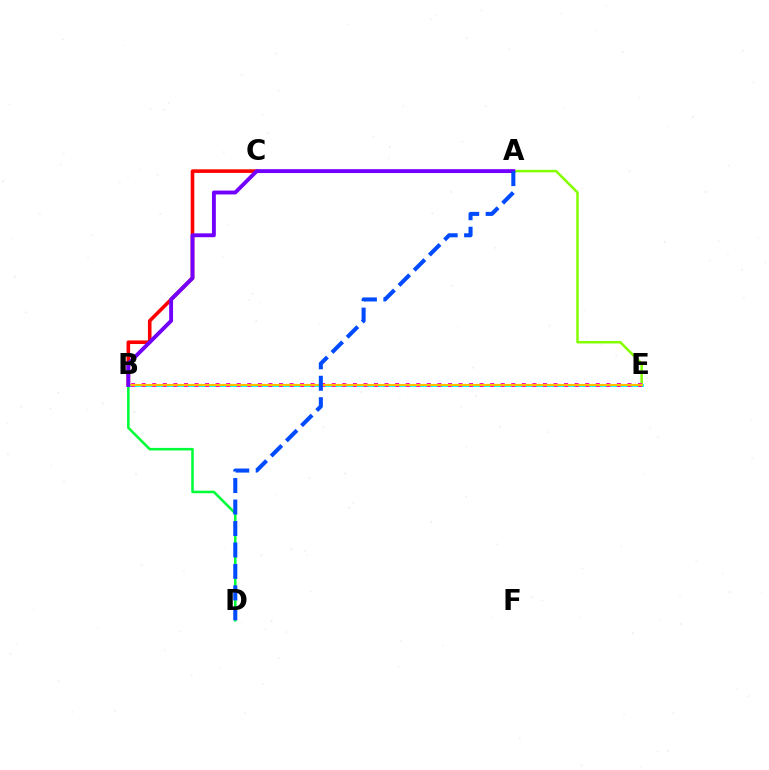{('A', 'E'): [{'color': '#84ff00', 'line_style': 'solid', 'thickness': 1.81}], ('B', 'C'): [{'color': '#ff0000', 'line_style': 'solid', 'thickness': 2.59}], ('B', 'D'): [{'color': '#00ff39', 'line_style': 'solid', 'thickness': 1.84}], ('B', 'E'): [{'color': '#00fff6', 'line_style': 'solid', 'thickness': 2.1}, {'color': '#ff00cf', 'line_style': 'dotted', 'thickness': 2.87}, {'color': '#ffbd00', 'line_style': 'solid', 'thickness': 1.53}], ('A', 'B'): [{'color': '#7200ff', 'line_style': 'solid', 'thickness': 2.79}], ('A', 'D'): [{'color': '#004bff', 'line_style': 'dashed', 'thickness': 2.92}]}